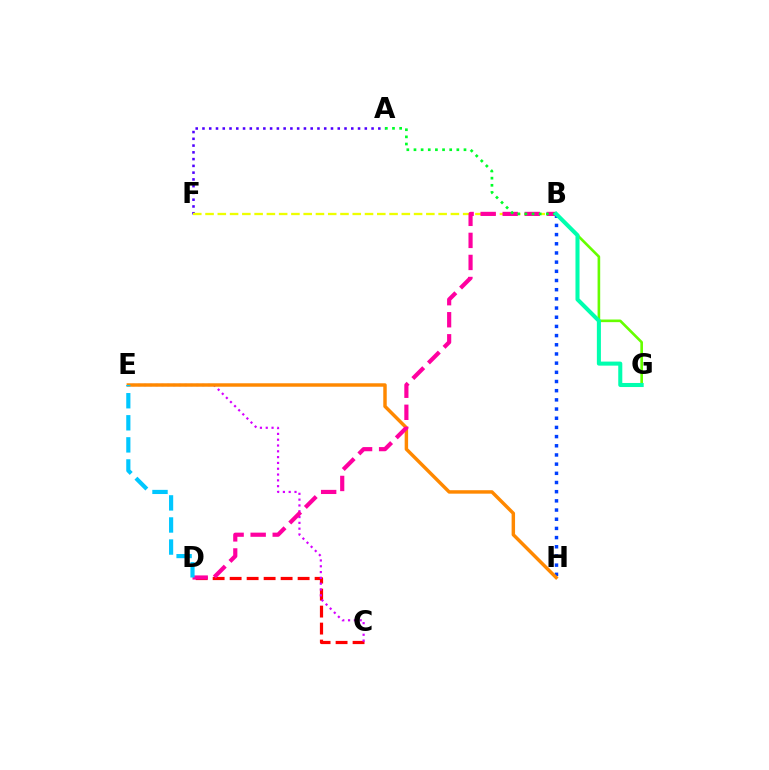{('A', 'F'): [{'color': '#4f00ff', 'line_style': 'dotted', 'thickness': 1.84}], ('C', 'D'): [{'color': '#ff0000', 'line_style': 'dashed', 'thickness': 2.31}], ('B', 'F'): [{'color': '#eeff00', 'line_style': 'dashed', 'thickness': 1.67}], ('B', 'H'): [{'color': '#003fff', 'line_style': 'dotted', 'thickness': 2.49}], ('C', 'E'): [{'color': '#d600ff', 'line_style': 'dotted', 'thickness': 1.58}], ('B', 'G'): [{'color': '#66ff00', 'line_style': 'solid', 'thickness': 1.89}, {'color': '#00ffaf', 'line_style': 'solid', 'thickness': 2.92}], ('E', 'H'): [{'color': '#ff8800', 'line_style': 'solid', 'thickness': 2.48}], ('B', 'D'): [{'color': '#ff00a0', 'line_style': 'dashed', 'thickness': 3.0}], ('A', 'B'): [{'color': '#00ff27', 'line_style': 'dotted', 'thickness': 1.94}], ('D', 'E'): [{'color': '#00c7ff', 'line_style': 'dashed', 'thickness': 3.0}]}